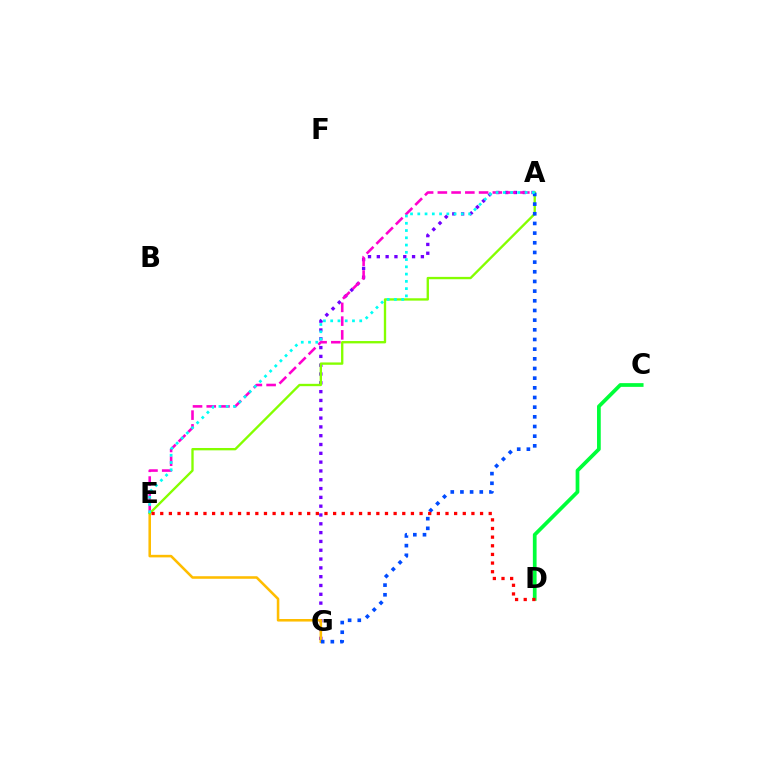{('A', 'G'): [{'color': '#7200ff', 'line_style': 'dotted', 'thickness': 2.39}, {'color': '#004bff', 'line_style': 'dotted', 'thickness': 2.63}], ('E', 'G'): [{'color': '#ffbd00', 'line_style': 'solid', 'thickness': 1.84}], ('A', 'E'): [{'color': '#ff00cf', 'line_style': 'dashed', 'thickness': 1.87}, {'color': '#84ff00', 'line_style': 'solid', 'thickness': 1.69}, {'color': '#00fff6', 'line_style': 'dotted', 'thickness': 1.97}], ('C', 'D'): [{'color': '#00ff39', 'line_style': 'solid', 'thickness': 2.68}], ('D', 'E'): [{'color': '#ff0000', 'line_style': 'dotted', 'thickness': 2.35}]}